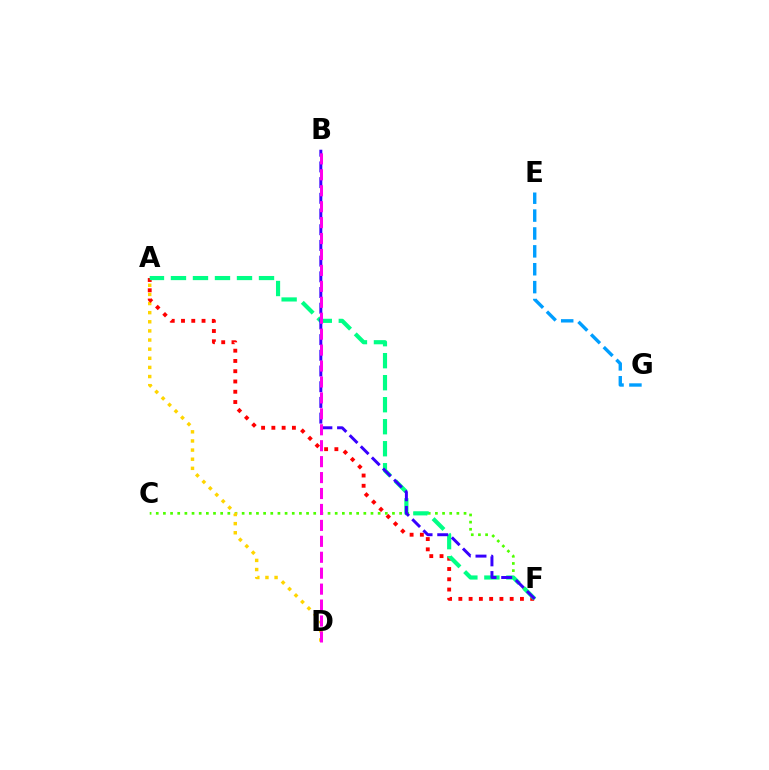{('C', 'F'): [{'color': '#4fff00', 'line_style': 'dotted', 'thickness': 1.94}], ('A', 'D'): [{'color': '#ffd500', 'line_style': 'dotted', 'thickness': 2.48}], ('A', 'F'): [{'color': '#ff0000', 'line_style': 'dotted', 'thickness': 2.79}, {'color': '#00ff86', 'line_style': 'dashed', 'thickness': 2.99}], ('E', 'G'): [{'color': '#009eff', 'line_style': 'dashed', 'thickness': 2.43}], ('B', 'F'): [{'color': '#3700ff', 'line_style': 'dashed', 'thickness': 2.13}], ('B', 'D'): [{'color': '#ff00ed', 'line_style': 'dashed', 'thickness': 2.16}]}